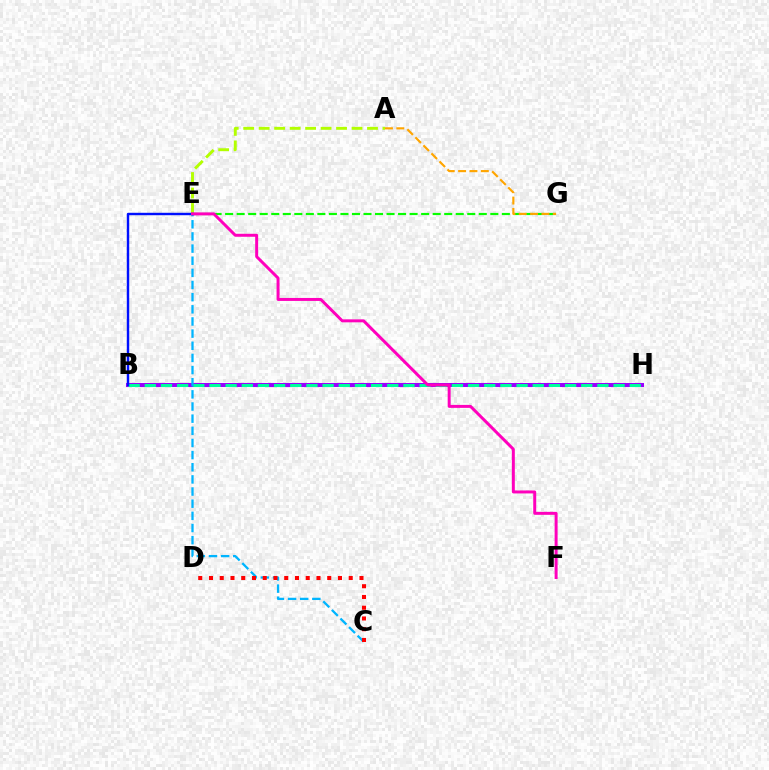{('B', 'H'): [{'color': '#9b00ff', 'line_style': 'solid', 'thickness': 2.9}, {'color': '#00ff9d', 'line_style': 'dashed', 'thickness': 2.2}], ('E', 'G'): [{'color': '#08ff00', 'line_style': 'dashed', 'thickness': 1.57}], ('A', 'E'): [{'color': '#b3ff00', 'line_style': 'dashed', 'thickness': 2.1}], ('C', 'E'): [{'color': '#00b5ff', 'line_style': 'dashed', 'thickness': 1.65}], ('B', 'E'): [{'color': '#0010ff', 'line_style': 'solid', 'thickness': 1.75}], ('A', 'G'): [{'color': '#ffa500', 'line_style': 'dashed', 'thickness': 1.54}], ('C', 'D'): [{'color': '#ff0000', 'line_style': 'dotted', 'thickness': 2.92}], ('E', 'F'): [{'color': '#ff00bd', 'line_style': 'solid', 'thickness': 2.14}]}